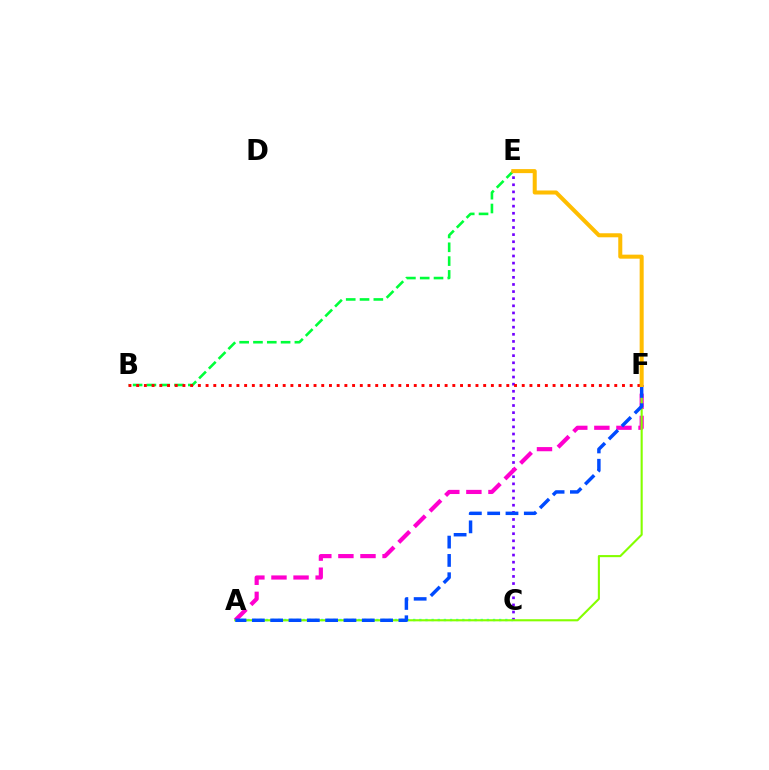{('A', 'C'): [{'color': '#00fff6', 'line_style': 'dotted', 'thickness': 1.67}], ('C', 'E'): [{'color': '#7200ff', 'line_style': 'dotted', 'thickness': 1.93}], ('A', 'F'): [{'color': '#ff00cf', 'line_style': 'dashed', 'thickness': 3.0}, {'color': '#84ff00', 'line_style': 'solid', 'thickness': 1.52}, {'color': '#004bff', 'line_style': 'dashed', 'thickness': 2.49}], ('B', 'E'): [{'color': '#00ff39', 'line_style': 'dashed', 'thickness': 1.88}], ('B', 'F'): [{'color': '#ff0000', 'line_style': 'dotted', 'thickness': 2.1}], ('E', 'F'): [{'color': '#ffbd00', 'line_style': 'solid', 'thickness': 2.9}]}